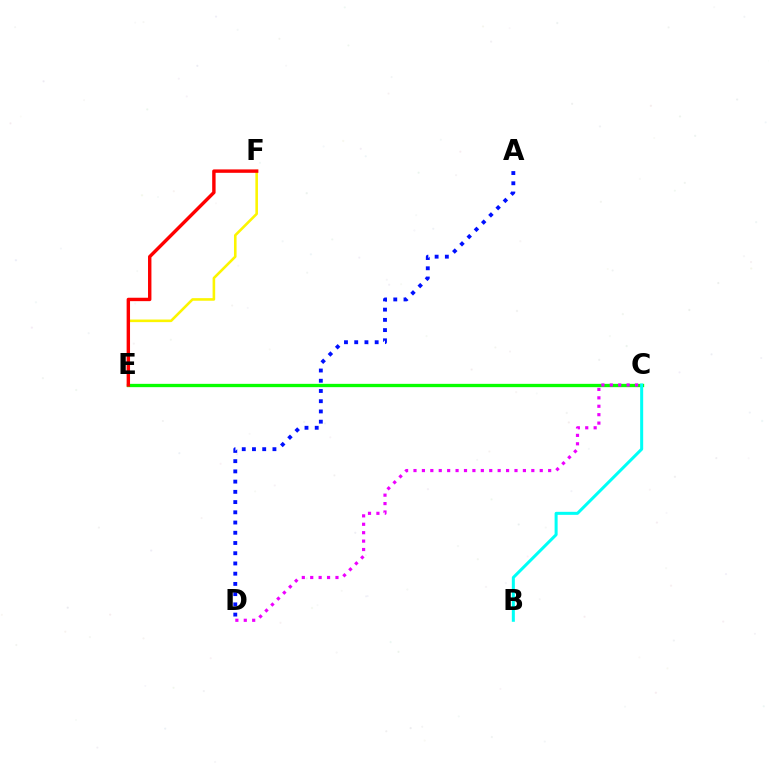{('C', 'E'): [{'color': '#08ff00', 'line_style': 'solid', 'thickness': 2.39}], ('E', 'F'): [{'color': '#fcf500', 'line_style': 'solid', 'thickness': 1.86}, {'color': '#ff0000', 'line_style': 'solid', 'thickness': 2.45}], ('C', 'D'): [{'color': '#ee00ff', 'line_style': 'dotted', 'thickness': 2.29}], ('B', 'C'): [{'color': '#00fff6', 'line_style': 'solid', 'thickness': 2.17}], ('A', 'D'): [{'color': '#0010ff', 'line_style': 'dotted', 'thickness': 2.78}]}